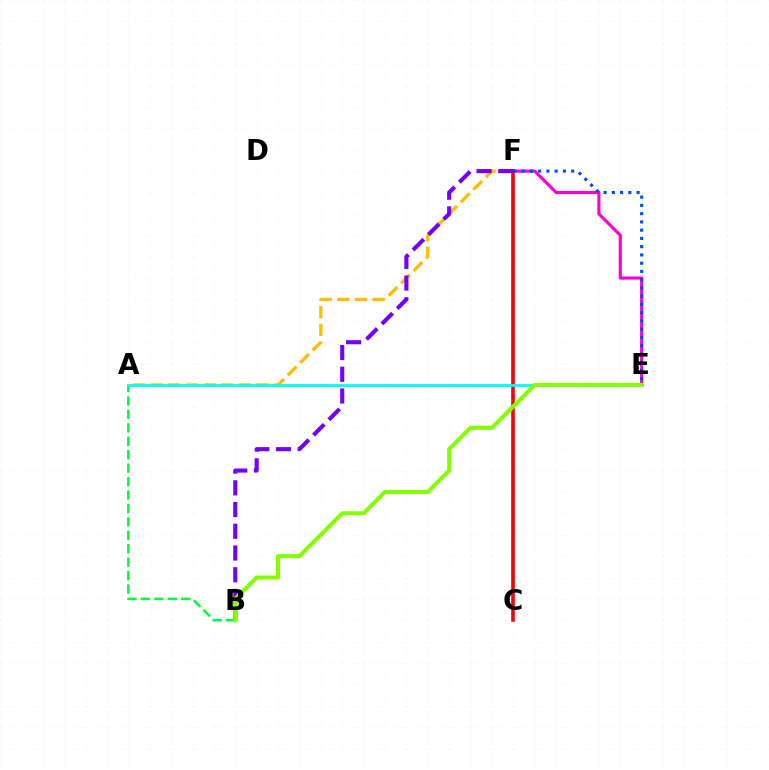{('A', 'F'): [{'color': '#ffbd00', 'line_style': 'dashed', 'thickness': 2.4}], ('E', 'F'): [{'color': '#ff00cf', 'line_style': 'solid', 'thickness': 2.26}, {'color': '#004bff', 'line_style': 'dotted', 'thickness': 2.24}], ('C', 'F'): [{'color': '#ff0000', 'line_style': 'solid', 'thickness': 2.6}], ('A', 'B'): [{'color': '#00ff39', 'line_style': 'dashed', 'thickness': 1.83}], ('B', 'F'): [{'color': '#7200ff', 'line_style': 'dashed', 'thickness': 2.95}], ('A', 'E'): [{'color': '#00fff6', 'line_style': 'solid', 'thickness': 2.0}], ('B', 'E'): [{'color': '#84ff00', 'line_style': 'solid', 'thickness': 2.93}]}